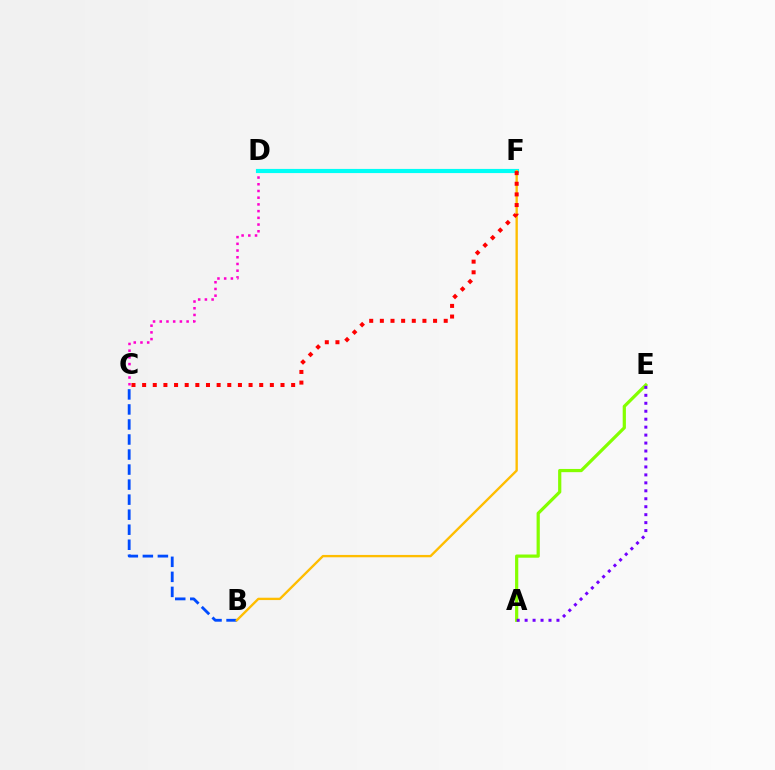{('A', 'E'): [{'color': '#84ff00', 'line_style': 'solid', 'thickness': 2.31}, {'color': '#7200ff', 'line_style': 'dotted', 'thickness': 2.16}], ('C', 'D'): [{'color': '#ff00cf', 'line_style': 'dotted', 'thickness': 1.82}], ('D', 'F'): [{'color': '#00ff39', 'line_style': 'dashed', 'thickness': 1.65}, {'color': '#00fff6', 'line_style': 'solid', 'thickness': 2.99}], ('B', 'C'): [{'color': '#004bff', 'line_style': 'dashed', 'thickness': 2.04}], ('B', 'F'): [{'color': '#ffbd00', 'line_style': 'solid', 'thickness': 1.69}], ('C', 'F'): [{'color': '#ff0000', 'line_style': 'dotted', 'thickness': 2.89}]}